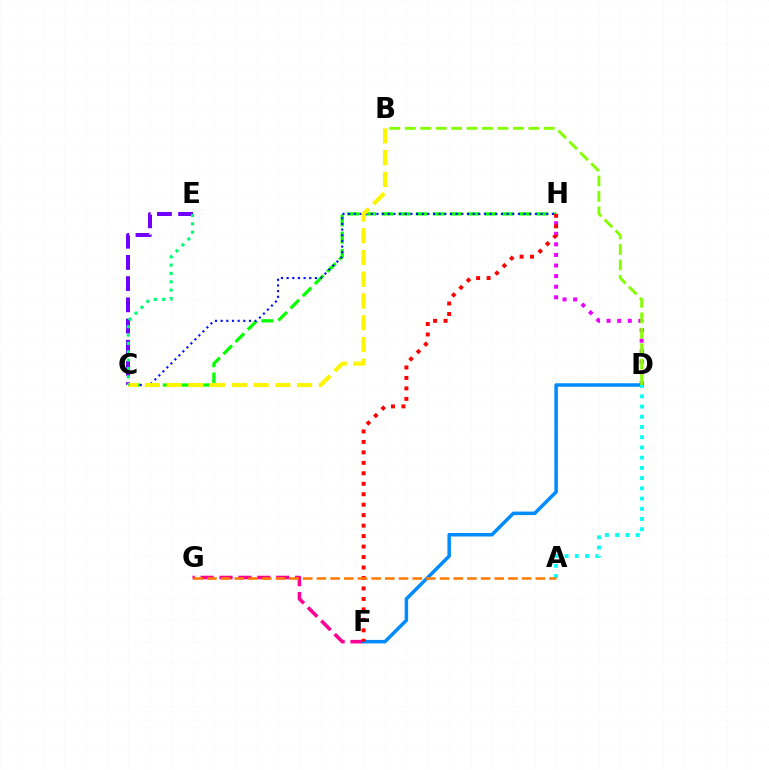{('F', 'G'): [{'color': '#ff0094', 'line_style': 'dashed', 'thickness': 2.57}], ('C', 'H'): [{'color': '#08ff00', 'line_style': 'dashed', 'thickness': 2.34}, {'color': '#0010ff', 'line_style': 'dotted', 'thickness': 1.54}], ('D', 'H'): [{'color': '#ee00ff', 'line_style': 'dotted', 'thickness': 2.88}], ('D', 'F'): [{'color': '#008cff', 'line_style': 'solid', 'thickness': 2.53}], ('F', 'H'): [{'color': '#ff0000', 'line_style': 'dotted', 'thickness': 2.84}], ('C', 'E'): [{'color': '#7200ff', 'line_style': 'dashed', 'thickness': 2.88}, {'color': '#00ff74', 'line_style': 'dotted', 'thickness': 2.27}], ('B', 'C'): [{'color': '#fcf500', 'line_style': 'dashed', 'thickness': 2.95}], ('B', 'D'): [{'color': '#84ff00', 'line_style': 'dashed', 'thickness': 2.1}], ('A', 'D'): [{'color': '#00fff6', 'line_style': 'dotted', 'thickness': 2.78}], ('A', 'G'): [{'color': '#ff7c00', 'line_style': 'dashed', 'thickness': 1.86}]}